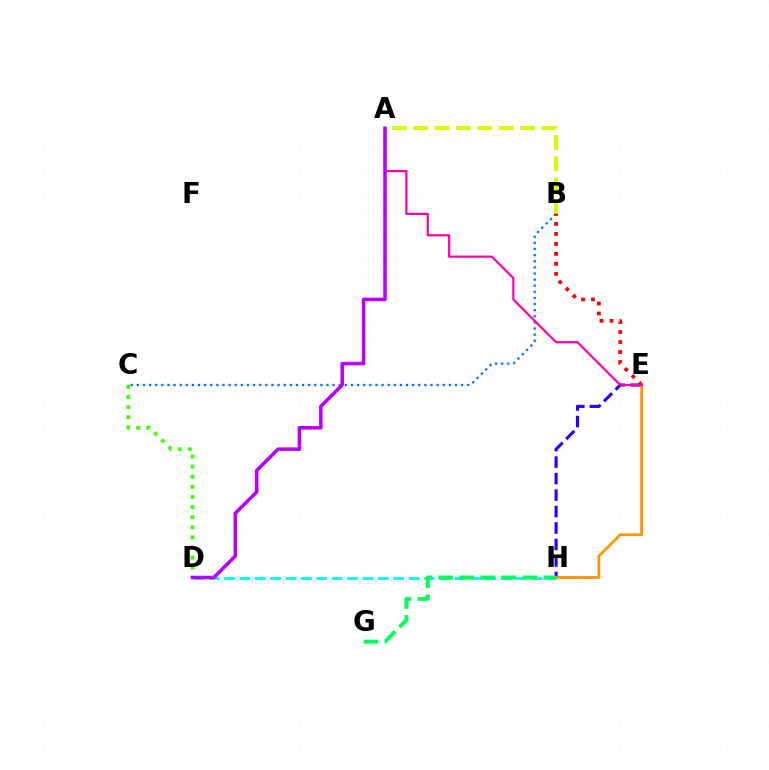{('E', 'H'): [{'color': '#2500ff', 'line_style': 'dashed', 'thickness': 2.24}, {'color': '#ff9400', 'line_style': 'solid', 'thickness': 1.99}], ('C', 'D'): [{'color': '#3dff00', 'line_style': 'dotted', 'thickness': 2.75}], ('D', 'H'): [{'color': '#00fff6', 'line_style': 'dashed', 'thickness': 2.09}], ('A', 'B'): [{'color': '#d1ff00', 'line_style': 'dashed', 'thickness': 2.9}], ('B', 'C'): [{'color': '#0074ff', 'line_style': 'dotted', 'thickness': 1.66}], ('B', 'E'): [{'color': '#ff0000', 'line_style': 'dotted', 'thickness': 2.71}], ('G', 'H'): [{'color': '#00ff5c', 'line_style': 'dashed', 'thickness': 2.86}], ('A', 'E'): [{'color': '#ff00ac', 'line_style': 'solid', 'thickness': 1.58}], ('A', 'D'): [{'color': '#b900ff', 'line_style': 'solid', 'thickness': 2.55}]}